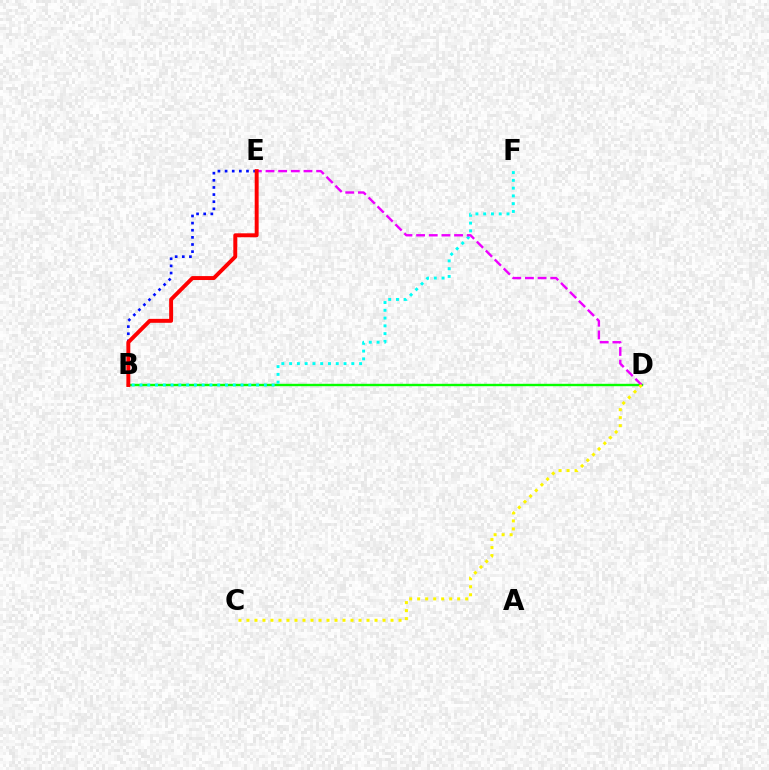{('B', 'E'): [{'color': '#0010ff', 'line_style': 'dotted', 'thickness': 1.94}, {'color': '#ff0000', 'line_style': 'solid', 'thickness': 2.83}], ('B', 'D'): [{'color': '#08ff00', 'line_style': 'solid', 'thickness': 1.72}], ('B', 'F'): [{'color': '#00fff6', 'line_style': 'dotted', 'thickness': 2.11}], ('D', 'E'): [{'color': '#ee00ff', 'line_style': 'dashed', 'thickness': 1.72}], ('C', 'D'): [{'color': '#fcf500', 'line_style': 'dotted', 'thickness': 2.17}]}